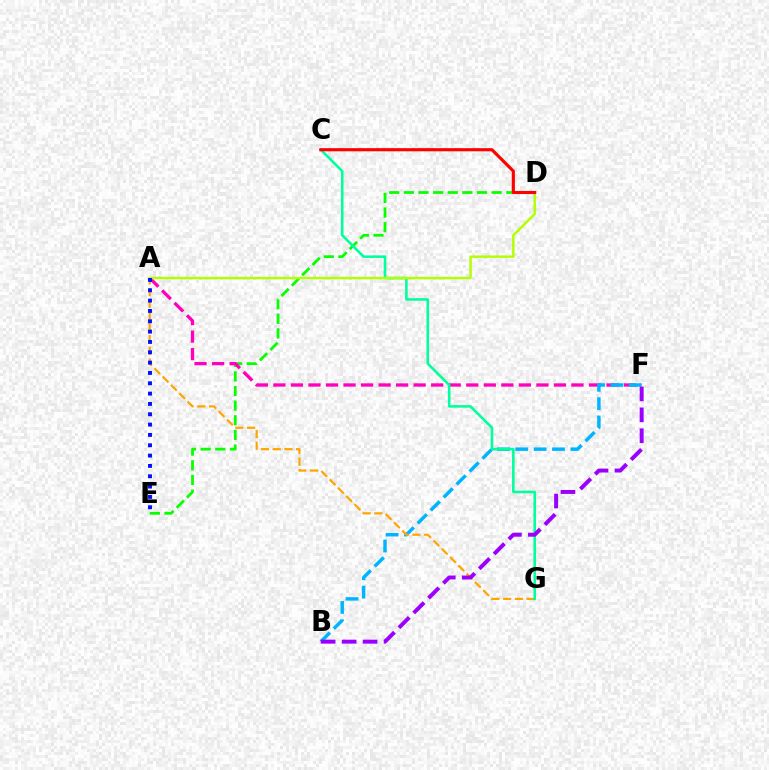{('D', 'E'): [{'color': '#08ff00', 'line_style': 'dashed', 'thickness': 1.99}], ('A', 'F'): [{'color': '#ff00bd', 'line_style': 'dashed', 'thickness': 2.38}], ('B', 'F'): [{'color': '#00b5ff', 'line_style': 'dashed', 'thickness': 2.49}, {'color': '#9b00ff', 'line_style': 'dashed', 'thickness': 2.85}], ('A', 'G'): [{'color': '#ffa500', 'line_style': 'dashed', 'thickness': 1.59}], ('C', 'G'): [{'color': '#00ff9d', 'line_style': 'solid', 'thickness': 1.85}], ('A', 'D'): [{'color': '#b3ff00', 'line_style': 'solid', 'thickness': 1.75}], ('C', 'D'): [{'color': '#ff0000', 'line_style': 'solid', 'thickness': 2.26}], ('A', 'E'): [{'color': '#0010ff', 'line_style': 'dotted', 'thickness': 2.81}]}